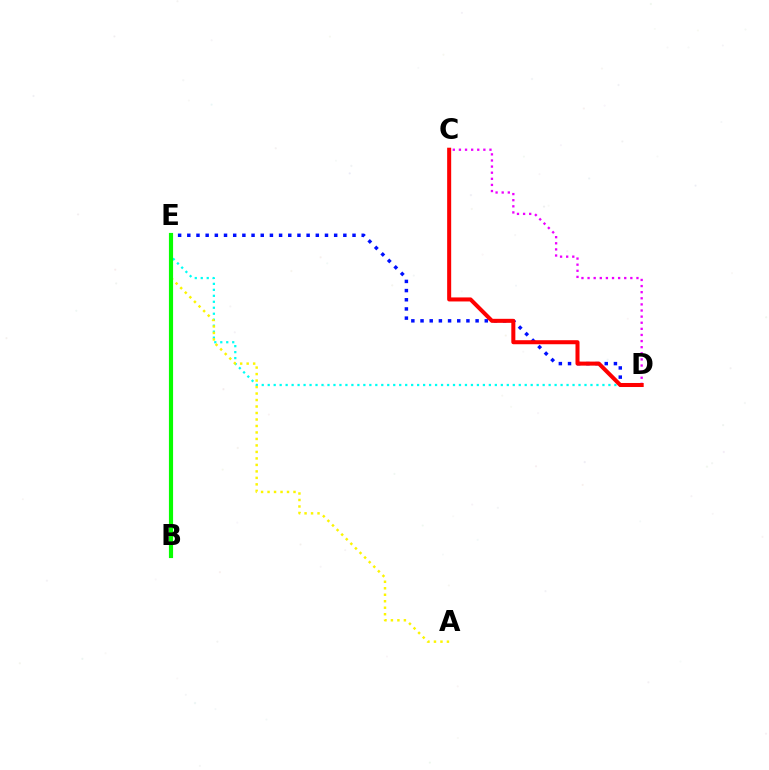{('D', 'E'): [{'color': '#0010ff', 'line_style': 'dotted', 'thickness': 2.49}, {'color': '#00fff6', 'line_style': 'dotted', 'thickness': 1.62}], ('C', 'D'): [{'color': '#ee00ff', 'line_style': 'dotted', 'thickness': 1.66}, {'color': '#ff0000', 'line_style': 'solid', 'thickness': 2.9}], ('A', 'E'): [{'color': '#fcf500', 'line_style': 'dotted', 'thickness': 1.76}], ('B', 'E'): [{'color': '#08ff00', 'line_style': 'solid', 'thickness': 2.99}]}